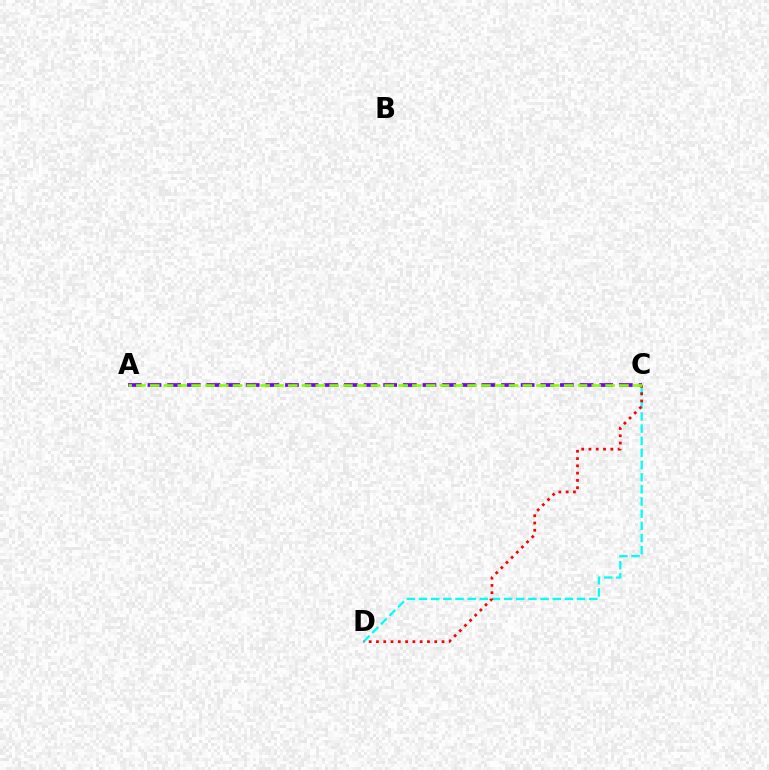{('C', 'D'): [{'color': '#00fff6', 'line_style': 'dashed', 'thickness': 1.65}, {'color': '#ff0000', 'line_style': 'dotted', 'thickness': 1.98}], ('A', 'C'): [{'color': '#7200ff', 'line_style': 'dashed', 'thickness': 2.67}, {'color': '#84ff00', 'line_style': 'dashed', 'thickness': 1.87}]}